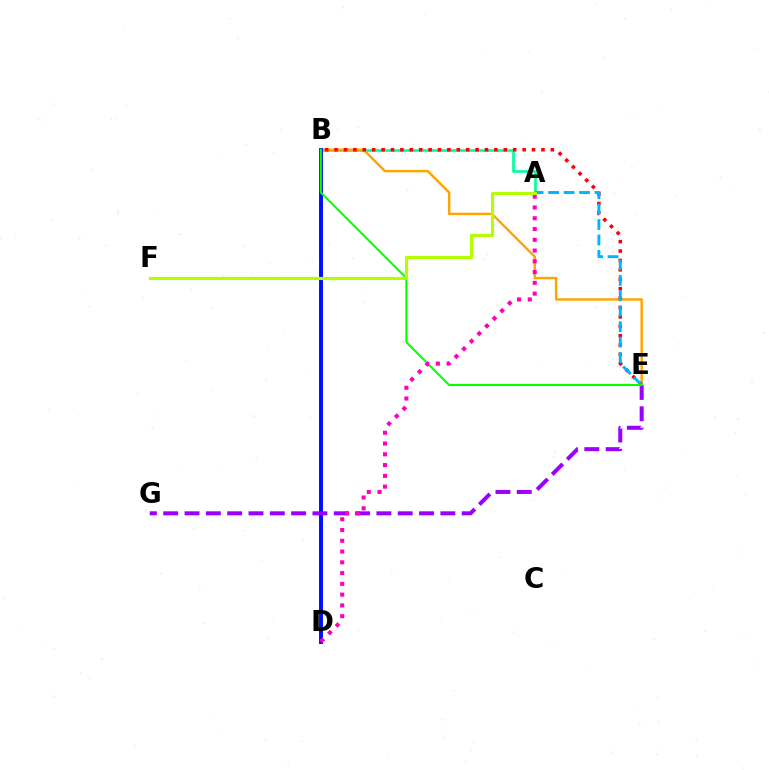{('A', 'B'): [{'color': '#00ff9d', 'line_style': 'solid', 'thickness': 1.92}], ('B', 'E'): [{'color': '#ffa500', 'line_style': 'solid', 'thickness': 1.75}, {'color': '#ff0000', 'line_style': 'dotted', 'thickness': 2.55}, {'color': '#08ff00', 'line_style': 'solid', 'thickness': 1.51}], ('A', 'E'): [{'color': '#00b5ff', 'line_style': 'dashed', 'thickness': 2.1}], ('B', 'D'): [{'color': '#0010ff', 'line_style': 'solid', 'thickness': 2.84}], ('E', 'G'): [{'color': '#9b00ff', 'line_style': 'dashed', 'thickness': 2.9}], ('A', 'D'): [{'color': '#ff00bd', 'line_style': 'dotted', 'thickness': 2.93}], ('A', 'F'): [{'color': '#b3ff00', 'line_style': 'solid', 'thickness': 2.25}]}